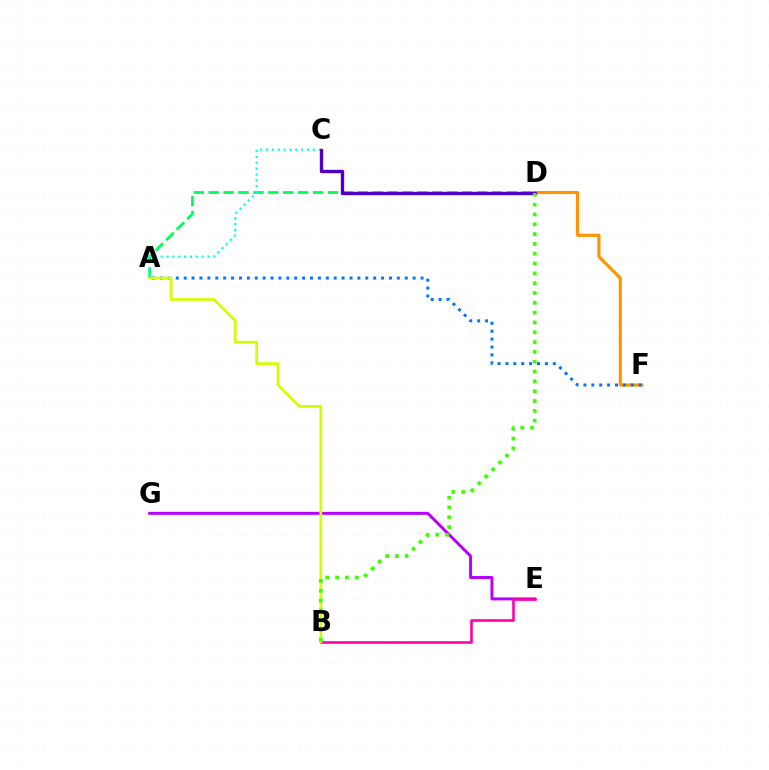{('E', 'G'): [{'color': '#b900ff', 'line_style': 'solid', 'thickness': 2.14}], ('A', 'D'): [{'color': '#00ff5c', 'line_style': 'dashed', 'thickness': 2.03}], ('B', 'E'): [{'color': '#ff00ac', 'line_style': 'solid', 'thickness': 1.88}], ('D', 'F'): [{'color': '#ff9400', 'line_style': 'solid', 'thickness': 2.27}], ('A', 'C'): [{'color': '#00fff6', 'line_style': 'dotted', 'thickness': 1.59}], ('C', 'D'): [{'color': '#ff0000', 'line_style': 'solid', 'thickness': 2.48}, {'color': '#2500ff', 'line_style': 'solid', 'thickness': 1.86}], ('A', 'F'): [{'color': '#0074ff', 'line_style': 'dotted', 'thickness': 2.15}], ('A', 'B'): [{'color': '#d1ff00', 'line_style': 'solid', 'thickness': 1.95}], ('B', 'D'): [{'color': '#3dff00', 'line_style': 'dotted', 'thickness': 2.67}]}